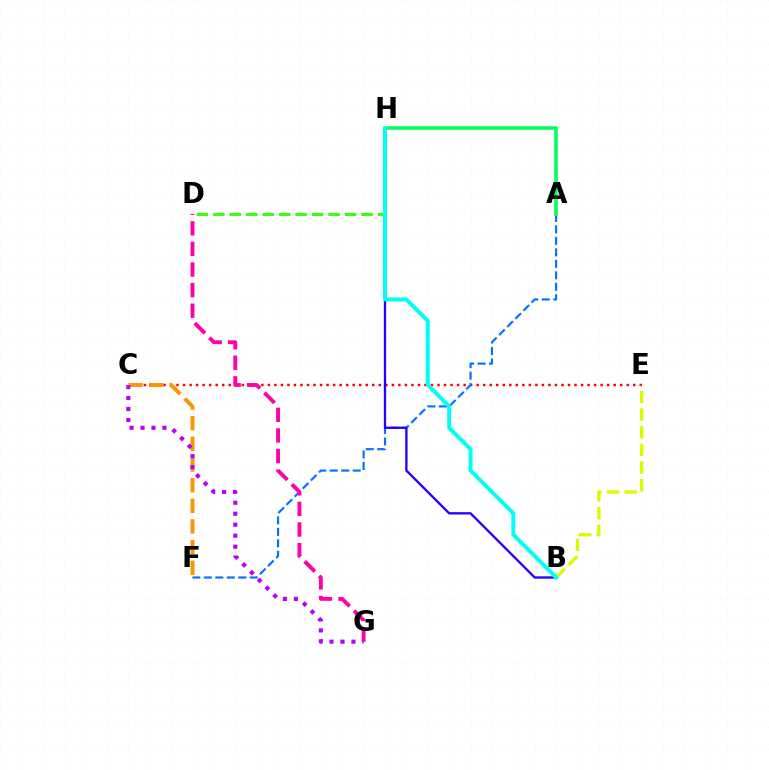{('C', 'E'): [{'color': '#ff0000', 'line_style': 'dotted', 'thickness': 1.77}], ('B', 'E'): [{'color': '#d1ff00', 'line_style': 'dashed', 'thickness': 2.4}], ('A', 'F'): [{'color': '#0074ff', 'line_style': 'dashed', 'thickness': 1.56}], ('B', 'H'): [{'color': '#2500ff', 'line_style': 'solid', 'thickness': 1.67}, {'color': '#00fff6', 'line_style': 'solid', 'thickness': 2.86}], ('D', 'G'): [{'color': '#ff00ac', 'line_style': 'dashed', 'thickness': 2.8}], ('A', 'H'): [{'color': '#00ff5c', 'line_style': 'solid', 'thickness': 2.54}], ('D', 'H'): [{'color': '#3dff00', 'line_style': 'dashed', 'thickness': 2.24}], ('C', 'F'): [{'color': '#ff9400', 'line_style': 'dashed', 'thickness': 2.81}], ('C', 'G'): [{'color': '#b900ff', 'line_style': 'dotted', 'thickness': 2.98}]}